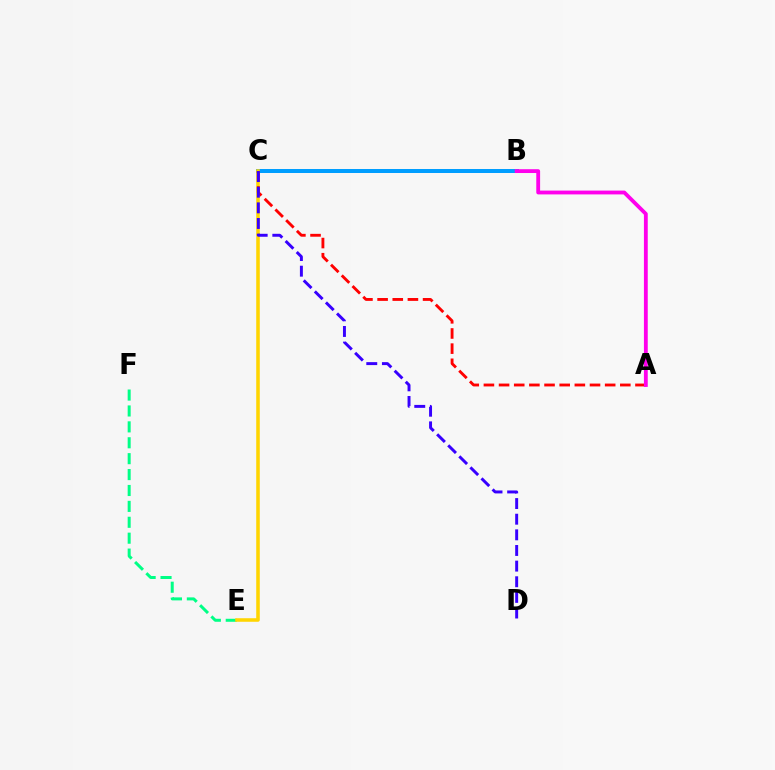{('E', 'F'): [{'color': '#00ff86', 'line_style': 'dashed', 'thickness': 2.16}], ('B', 'C'): [{'color': '#4fff00', 'line_style': 'dashed', 'thickness': 2.62}, {'color': '#009eff', 'line_style': 'solid', 'thickness': 2.87}], ('C', 'E'): [{'color': '#ffd500', 'line_style': 'solid', 'thickness': 2.56}], ('A', 'C'): [{'color': '#ff0000', 'line_style': 'dashed', 'thickness': 2.06}], ('A', 'B'): [{'color': '#ff00ed', 'line_style': 'solid', 'thickness': 2.75}], ('C', 'D'): [{'color': '#3700ff', 'line_style': 'dashed', 'thickness': 2.12}]}